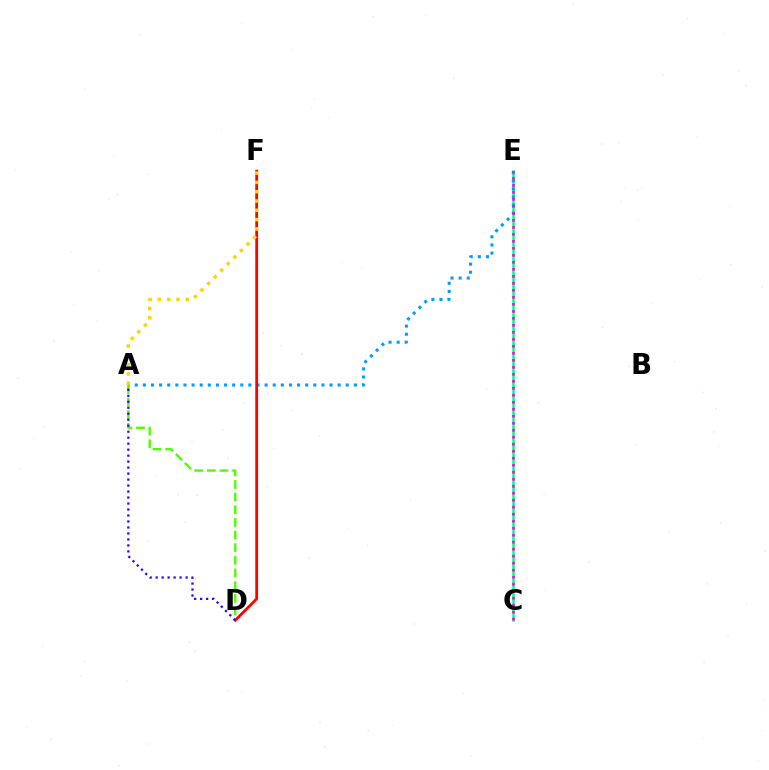{('C', 'E'): [{'color': '#00ff86', 'line_style': 'solid', 'thickness': 1.81}, {'color': '#ff00ed', 'line_style': 'dotted', 'thickness': 1.9}], ('A', 'E'): [{'color': '#009eff', 'line_style': 'dotted', 'thickness': 2.2}], ('A', 'D'): [{'color': '#4fff00', 'line_style': 'dashed', 'thickness': 1.72}, {'color': '#3700ff', 'line_style': 'dotted', 'thickness': 1.63}], ('D', 'F'): [{'color': '#ff0000', 'line_style': 'solid', 'thickness': 2.0}], ('A', 'F'): [{'color': '#ffd500', 'line_style': 'dotted', 'thickness': 2.53}]}